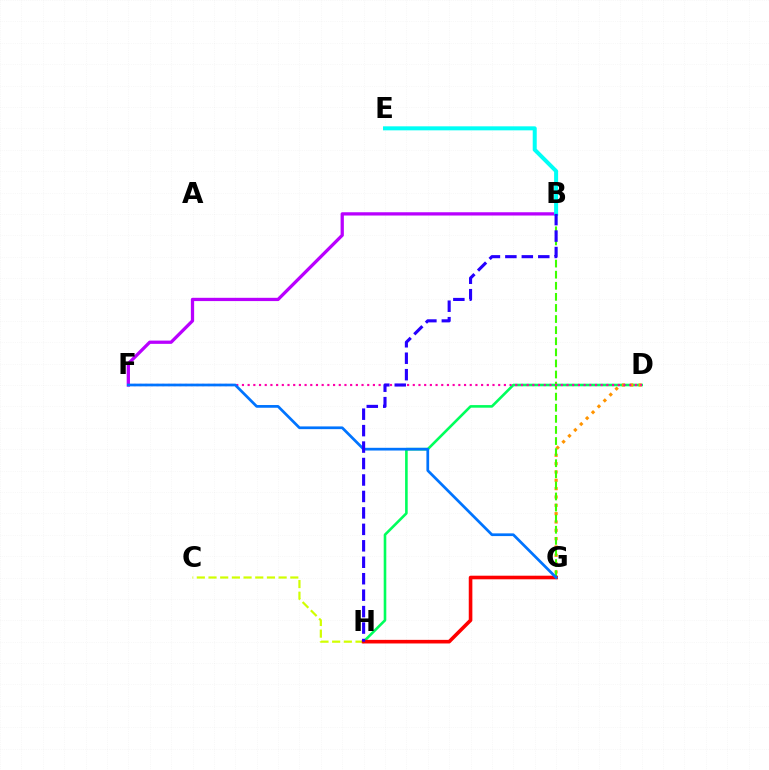{('D', 'H'): [{'color': '#00ff5c', 'line_style': 'solid', 'thickness': 1.88}], ('D', 'G'): [{'color': '#ff9400', 'line_style': 'dotted', 'thickness': 2.26}], ('B', 'G'): [{'color': '#3dff00', 'line_style': 'dashed', 'thickness': 1.51}], ('C', 'H'): [{'color': '#d1ff00', 'line_style': 'dashed', 'thickness': 1.59}], ('G', 'H'): [{'color': '#ff0000', 'line_style': 'solid', 'thickness': 2.59}], ('B', 'F'): [{'color': '#b900ff', 'line_style': 'solid', 'thickness': 2.35}], ('D', 'F'): [{'color': '#ff00ac', 'line_style': 'dotted', 'thickness': 1.55}], ('B', 'E'): [{'color': '#00fff6', 'line_style': 'solid', 'thickness': 2.89}], ('F', 'G'): [{'color': '#0074ff', 'line_style': 'solid', 'thickness': 1.96}], ('B', 'H'): [{'color': '#2500ff', 'line_style': 'dashed', 'thickness': 2.24}]}